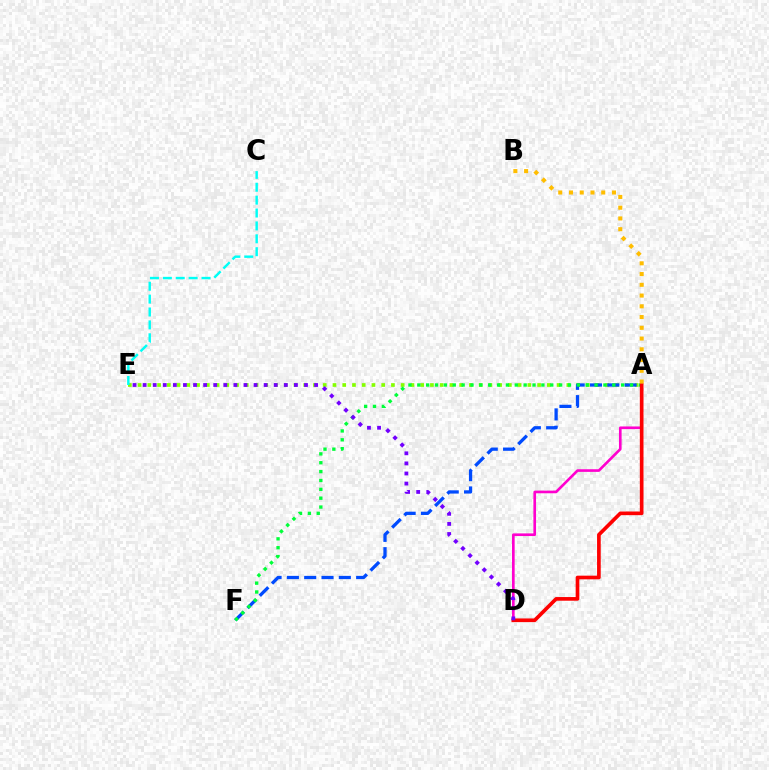{('A', 'E'): [{'color': '#84ff00', 'line_style': 'dotted', 'thickness': 2.65}], ('A', 'F'): [{'color': '#004bff', 'line_style': 'dashed', 'thickness': 2.35}, {'color': '#00ff39', 'line_style': 'dotted', 'thickness': 2.41}], ('C', 'E'): [{'color': '#00fff6', 'line_style': 'dashed', 'thickness': 1.75}], ('A', 'D'): [{'color': '#ff00cf', 'line_style': 'solid', 'thickness': 1.91}, {'color': '#ff0000', 'line_style': 'solid', 'thickness': 2.64}], ('A', 'B'): [{'color': '#ffbd00', 'line_style': 'dotted', 'thickness': 2.92}], ('D', 'E'): [{'color': '#7200ff', 'line_style': 'dotted', 'thickness': 2.74}]}